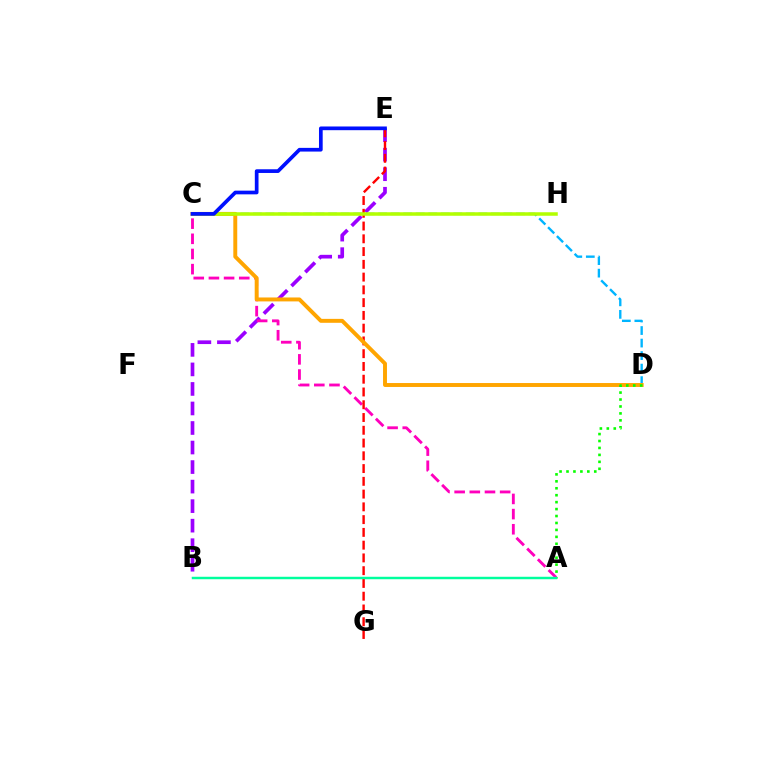{('B', 'E'): [{'color': '#9b00ff', 'line_style': 'dashed', 'thickness': 2.65}], ('A', 'C'): [{'color': '#ff00bd', 'line_style': 'dashed', 'thickness': 2.06}], ('C', 'D'): [{'color': '#00b5ff', 'line_style': 'dashed', 'thickness': 1.7}, {'color': '#ffa500', 'line_style': 'solid', 'thickness': 2.83}], ('E', 'G'): [{'color': '#ff0000', 'line_style': 'dashed', 'thickness': 1.73}], ('A', 'D'): [{'color': '#08ff00', 'line_style': 'dotted', 'thickness': 1.89}], ('C', 'H'): [{'color': '#b3ff00', 'line_style': 'solid', 'thickness': 2.53}], ('A', 'B'): [{'color': '#00ff9d', 'line_style': 'solid', 'thickness': 1.77}], ('C', 'E'): [{'color': '#0010ff', 'line_style': 'solid', 'thickness': 2.66}]}